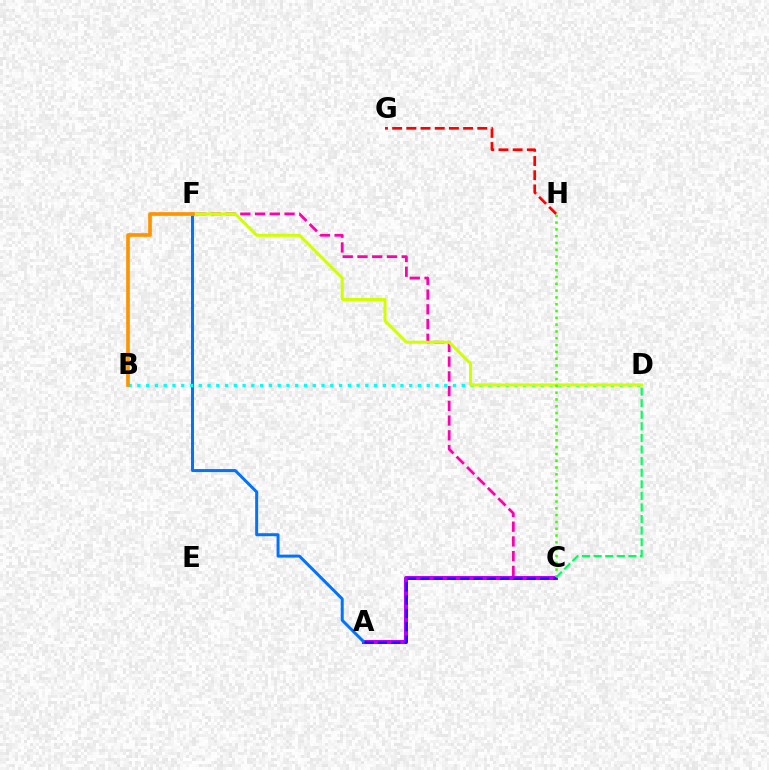{('C', 'F'): [{'color': '#ff00ac', 'line_style': 'dashed', 'thickness': 2.0}], ('A', 'C'): [{'color': '#b900ff', 'line_style': 'solid', 'thickness': 2.88}, {'color': '#2500ff', 'line_style': 'dashed', 'thickness': 1.81}], ('A', 'F'): [{'color': '#0074ff', 'line_style': 'solid', 'thickness': 2.15}], ('B', 'D'): [{'color': '#00fff6', 'line_style': 'dotted', 'thickness': 2.38}], ('D', 'F'): [{'color': '#d1ff00', 'line_style': 'solid', 'thickness': 2.18}], ('B', 'F'): [{'color': '#ff9400', 'line_style': 'solid', 'thickness': 2.65}], ('C', 'H'): [{'color': '#3dff00', 'line_style': 'dotted', 'thickness': 1.85}], ('C', 'D'): [{'color': '#00ff5c', 'line_style': 'dashed', 'thickness': 1.57}], ('G', 'H'): [{'color': '#ff0000', 'line_style': 'dashed', 'thickness': 1.93}]}